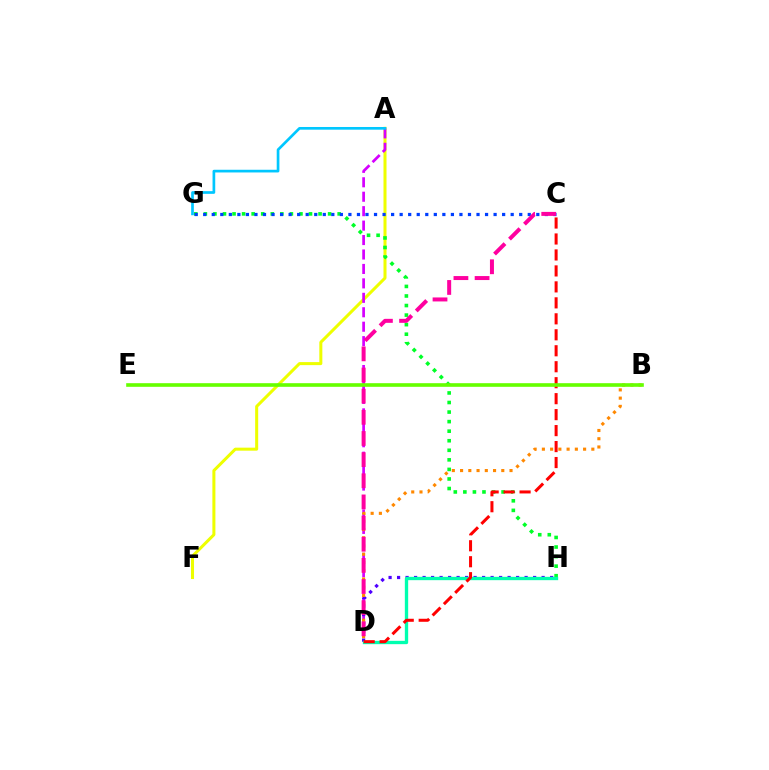{('A', 'F'): [{'color': '#eeff00', 'line_style': 'solid', 'thickness': 2.18}], ('G', 'H'): [{'color': '#00ff27', 'line_style': 'dotted', 'thickness': 2.6}], ('A', 'D'): [{'color': '#d600ff', 'line_style': 'dashed', 'thickness': 1.96}], ('C', 'G'): [{'color': '#003fff', 'line_style': 'dotted', 'thickness': 2.32}], ('D', 'H'): [{'color': '#4f00ff', 'line_style': 'dotted', 'thickness': 2.31}, {'color': '#00ffaf', 'line_style': 'solid', 'thickness': 2.4}], ('A', 'G'): [{'color': '#00c7ff', 'line_style': 'solid', 'thickness': 1.94}], ('B', 'D'): [{'color': '#ff8800', 'line_style': 'dotted', 'thickness': 2.24}], ('C', 'D'): [{'color': '#ff00a0', 'line_style': 'dashed', 'thickness': 2.87}, {'color': '#ff0000', 'line_style': 'dashed', 'thickness': 2.17}], ('B', 'E'): [{'color': '#66ff00', 'line_style': 'solid', 'thickness': 2.61}]}